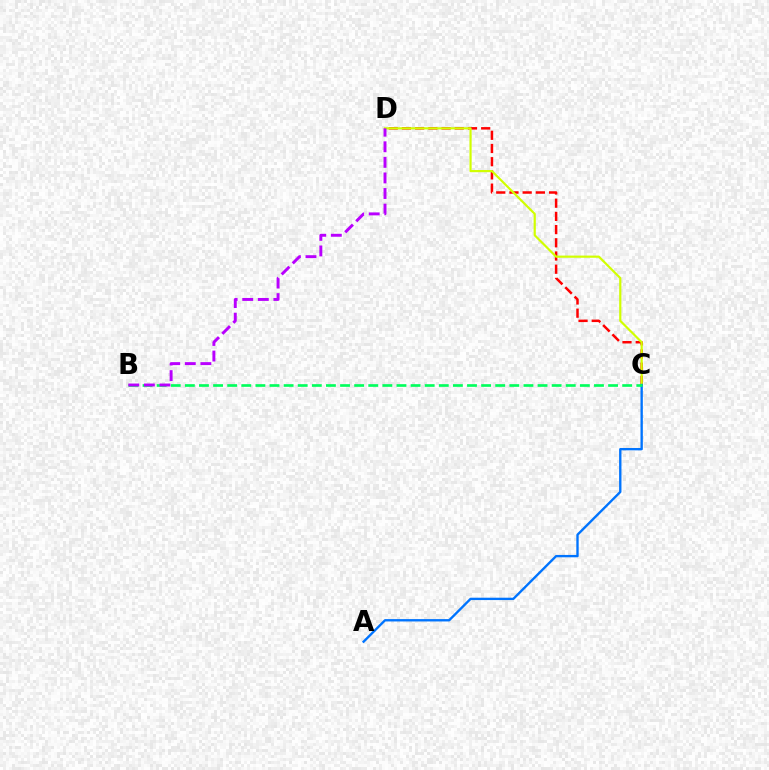{('C', 'D'): [{'color': '#ff0000', 'line_style': 'dashed', 'thickness': 1.79}, {'color': '#d1ff00', 'line_style': 'solid', 'thickness': 1.57}], ('A', 'C'): [{'color': '#0074ff', 'line_style': 'solid', 'thickness': 1.7}], ('B', 'C'): [{'color': '#00ff5c', 'line_style': 'dashed', 'thickness': 1.92}], ('B', 'D'): [{'color': '#b900ff', 'line_style': 'dashed', 'thickness': 2.12}]}